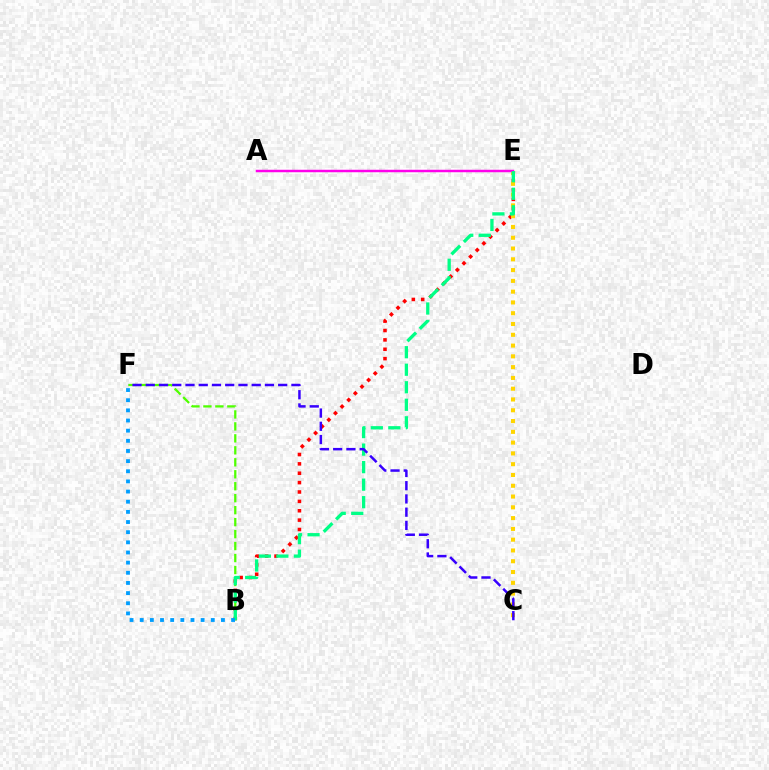{('B', 'E'): [{'color': '#ff0000', 'line_style': 'dotted', 'thickness': 2.55}, {'color': '#00ff86', 'line_style': 'dashed', 'thickness': 2.38}], ('B', 'F'): [{'color': '#4fff00', 'line_style': 'dashed', 'thickness': 1.63}, {'color': '#009eff', 'line_style': 'dotted', 'thickness': 2.76}], ('C', 'E'): [{'color': '#ffd500', 'line_style': 'dotted', 'thickness': 2.93}], ('A', 'E'): [{'color': '#ff00ed', 'line_style': 'solid', 'thickness': 1.78}], ('C', 'F'): [{'color': '#3700ff', 'line_style': 'dashed', 'thickness': 1.8}]}